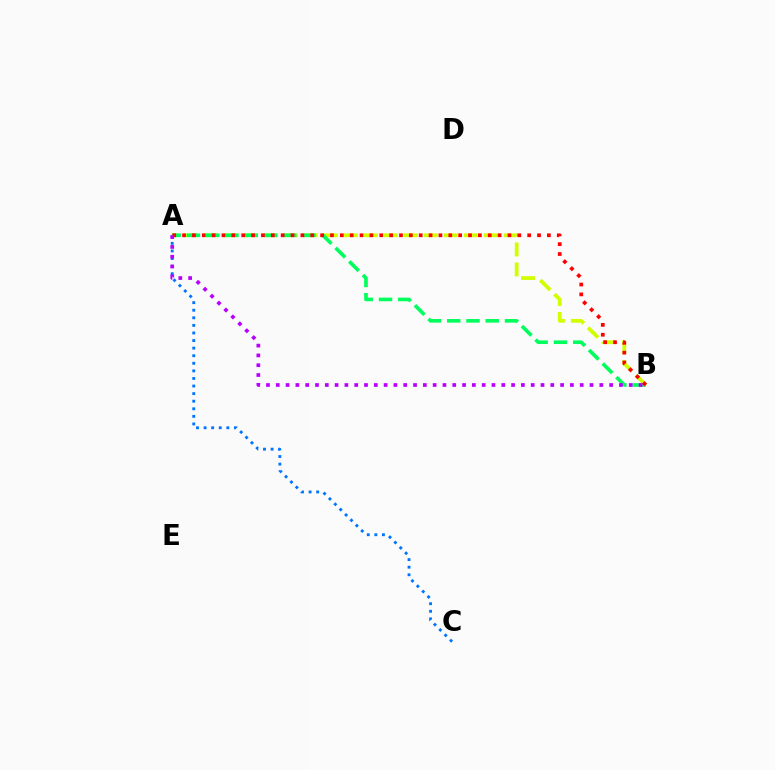{('A', 'C'): [{'color': '#0074ff', 'line_style': 'dotted', 'thickness': 2.06}], ('A', 'B'): [{'color': '#d1ff00', 'line_style': 'dashed', 'thickness': 2.72}, {'color': '#00ff5c', 'line_style': 'dashed', 'thickness': 2.62}, {'color': '#ff0000', 'line_style': 'dotted', 'thickness': 2.68}, {'color': '#b900ff', 'line_style': 'dotted', 'thickness': 2.66}]}